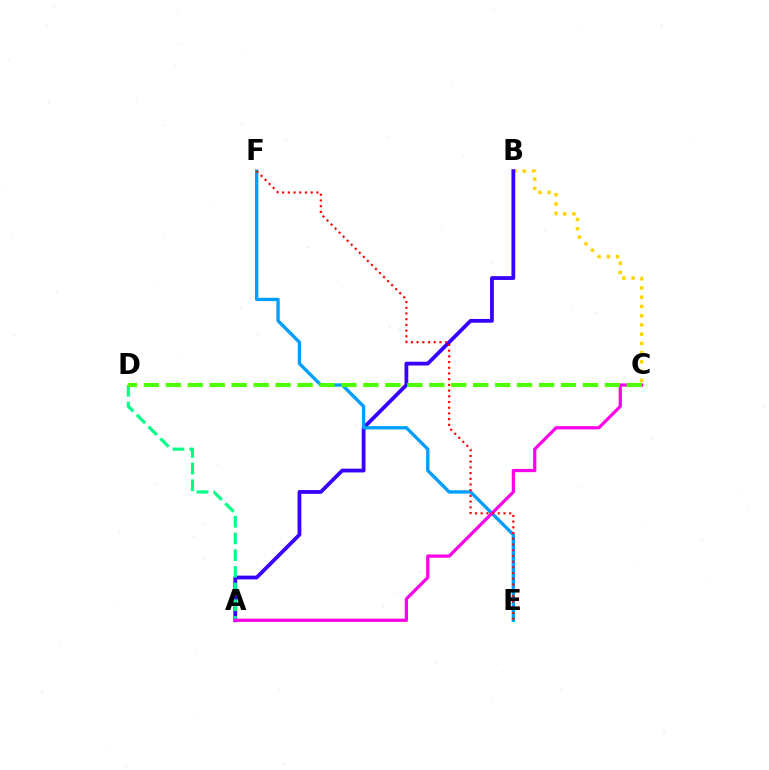{('B', 'C'): [{'color': '#ffd500', 'line_style': 'dotted', 'thickness': 2.51}], ('A', 'B'): [{'color': '#3700ff', 'line_style': 'solid', 'thickness': 2.72}], ('E', 'F'): [{'color': '#009eff', 'line_style': 'solid', 'thickness': 2.4}, {'color': '#ff0000', 'line_style': 'dotted', 'thickness': 1.55}], ('A', 'D'): [{'color': '#00ff86', 'line_style': 'dashed', 'thickness': 2.27}], ('A', 'C'): [{'color': '#ff00ed', 'line_style': 'solid', 'thickness': 2.32}], ('C', 'D'): [{'color': '#4fff00', 'line_style': 'dashed', 'thickness': 2.98}]}